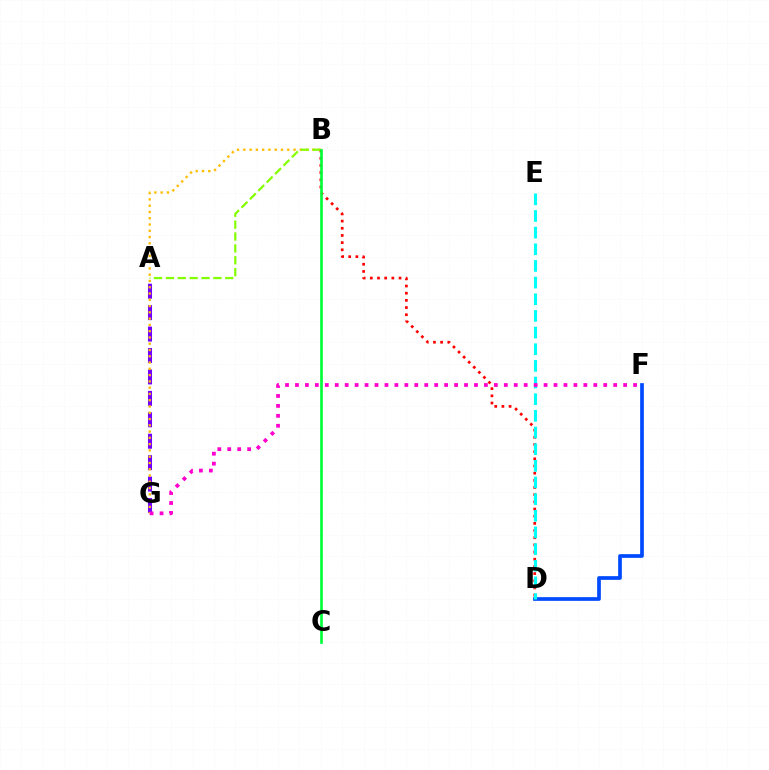{('A', 'G'): [{'color': '#7200ff', 'line_style': 'dashed', 'thickness': 2.91}], ('B', 'G'): [{'color': '#ffbd00', 'line_style': 'dotted', 'thickness': 1.71}], ('B', 'D'): [{'color': '#ff0000', 'line_style': 'dotted', 'thickness': 1.95}], ('D', 'F'): [{'color': '#004bff', 'line_style': 'solid', 'thickness': 2.67}], ('D', 'E'): [{'color': '#00fff6', 'line_style': 'dashed', 'thickness': 2.26}], ('A', 'B'): [{'color': '#84ff00', 'line_style': 'dashed', 'thickness': 1.61}], ('B', 'C'): [{'color': '#00ff39', 'line_style': 'solid', 'thickness': 1.92}], ('F', 'G'): [{'color': '#ff00cf', 'line_style': 'dotted', 'thickness': 2.7}]}